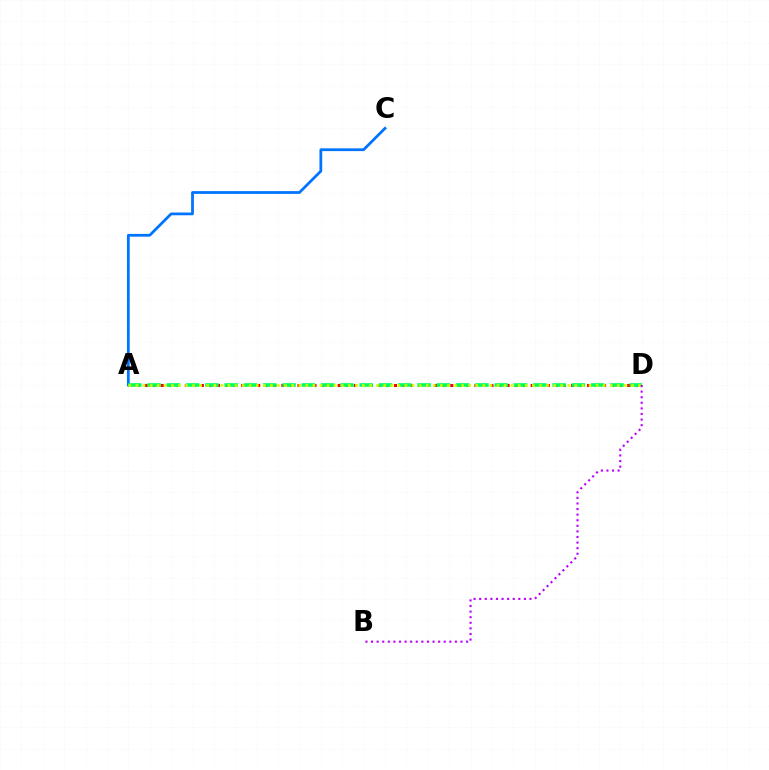{('A', 'C'): [{'color': '#0074ff', 'line_style': 'solid', 'thickness': 1.99}], ('A', 'D'): [{'color': '#ff0000', 'line_style': 'dotted', 'thickness': 2.19}, {'color': '#00ff5c', 'line_style': 'dashed', 'thickness': 2.62}, {'color': '#d1ff00', 'line_style': 'dotted', 'thickness': 1.92}], ('B', 'D'): [{'color': '#b900ff', 'line_style': 'dotted', 'thickness': 1.52}]}